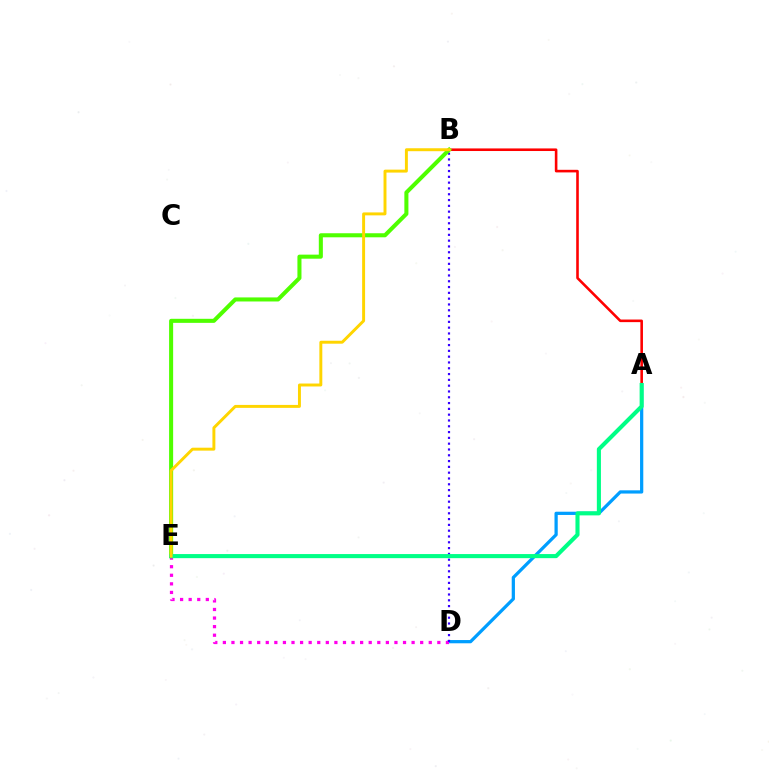{('A', 'D'): [{'color': '#009eff', 'line_style': 'solid', 'thickness': 2.33}], ('D', 'E'): [{'color': '#ff00ed', 'line_style': 'dotted', 'thickness': 2.33}], ('A', 'B'): [{'color': '#ff0000', 'line_style': 'solid', 'thickness': 1.87}], ('B', 'D'): [{'color': '#3700ff', 'line_style': 'dotted', 'thickness': 1.58}], ('B', 'E'): [{'color': '#4fff00', 'line_style': 'solid', 'thickness': 2.92}, {'color': '#ffd500', 'line_style': 'solid', 'thickness': 2.12}], ('A', 'E'): [{'color': '#00ff86', 'line_style': 'solid', 'thickness': 2.95}]}